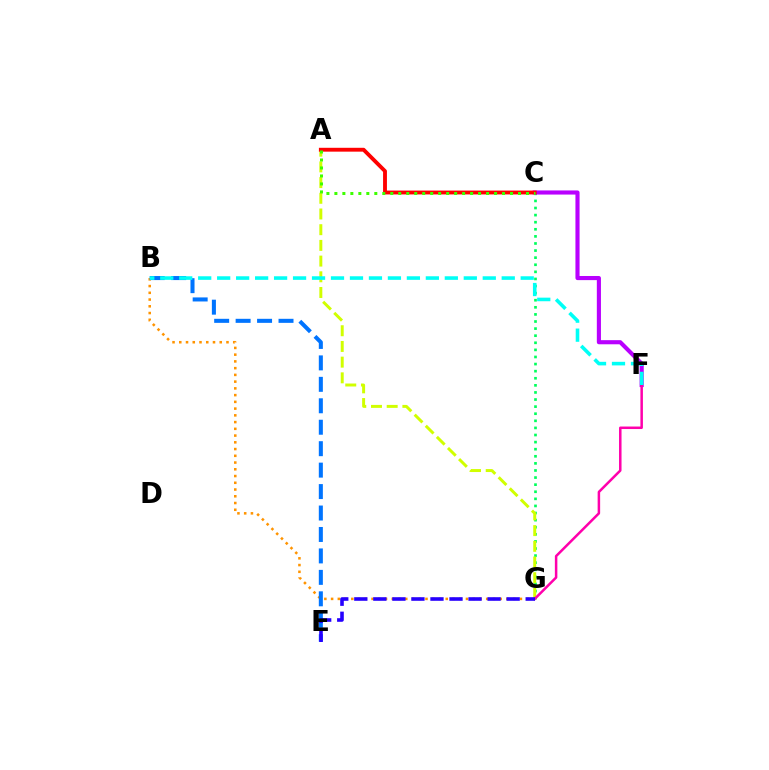{('B', 'G'): [{'color': '#ff9400', 'line_style': 'dotted', 'thickness': 1.83}], ('C', 'G'): [{'color': '#00ff5c', 'line_style': 'dotted', 'thickness': 1.93}], ('A', 'G'): [{'color': '#d1ff00', 'line_style': 'dashed', 'thickness': 2.13}], ('C', 'F'): [{'color': '#b900ff', 'line_style': 'solid', 'thickness': 2.97}], ('B', 'E'): [{'color': '#0074ff', 'line_style': 'dashed', 'thickness': 2.91}], ('A', 'C'): [{'color': '#ff0000', 'line_style': 'solid', 'thickness': 2.78}, {'color': '#3dff00', 'line_style': 'dotted', 'thickness': 2.17}], ('F', 'G'): [{'color': '#ff00ac', 'line_style': 'solid', 'thickness': 1.8}], ('B', 'F'): [{'color': '#00fff6', 'line_style': 'dashed', 'thickness': 2.58}], ('E', 'G'): [{'color': '#2500ff', 'line_style': 'dashed', 'thickness': 2.59}]}